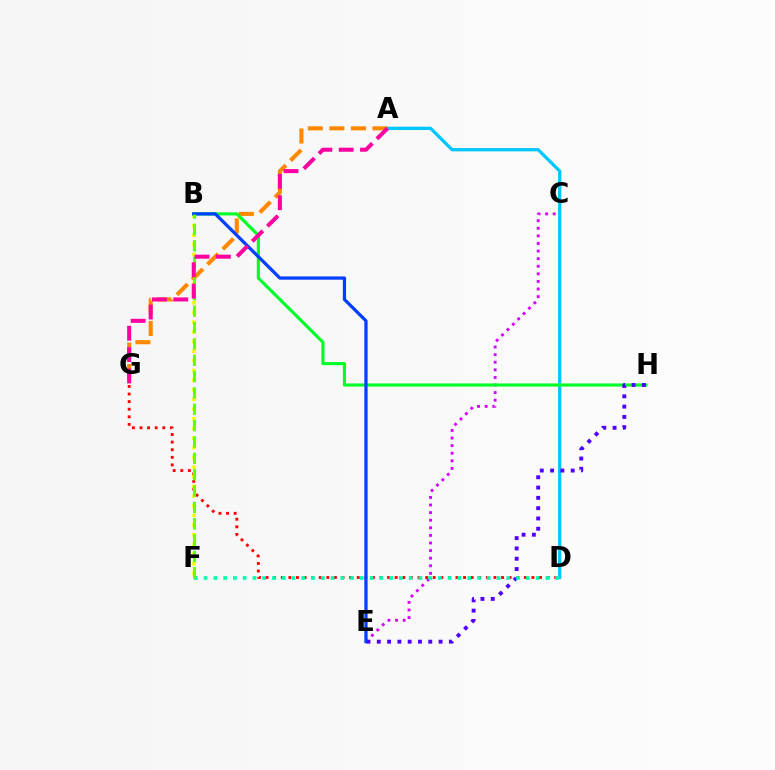{('C', 'E'): [{'color': '#d600ff', 'line_style': 'dotted', 'thickness': 2.06}], ('D', 'G'): [{'color': '#ff0000', 'line_style': 'dotted', 'thickness': 2.06}], ('B', 'F'): [{'color': '#eeff00', 'line_style': 'dotted', 'thickness': 2.63}, {'color': '#66ff00', 'line_style': 'dashed', 'thickness': 2.22}], ('A', 'D'): [{'color': '#00c7ff', 'line_style': 'solid', 'thickness': 2.36}], ('A', 'G'): [{'color': '#ff8800', 'line_style': 'dashed', 'thickness': 2.93}, {'color': '#ff00a0', 'line_style': 'dashed', 'thickness': 2.9}], ('B', 'H'): [{'color': '#00ff27', 'line_style': 'solid', 'thickness': 2.24}], ('E', 'H'): [{'color': '#4f00ff', 'line_style': 'dotted', 'thickness': 2.8}], ('B', 'E'): [{'color': '#003fff', 'line_style': 'solid', 'thickness': 2.34}], ('D', 'F'): [{'color': '#00ffaf', 'line_style': 'dotted', 'thickness': 2.65}]}